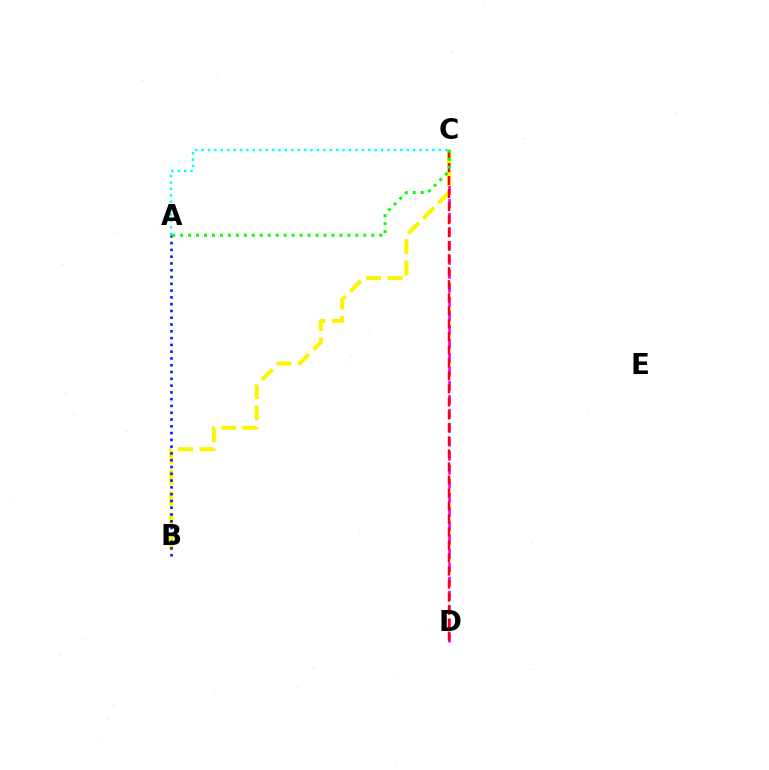{('C', 'D'): [{'color': '#ee00ff', 'line_style': 'dashed', 'thickness': 1.9}, {'color': '#ff0000', 'line_style': 'dashed', 'thickness': 1.77}], ('B', 'C'): [{'color': '#fcf500', 'line_style': 'dashed', 'thickness': 2.91}], ('A', 'B'): [{'color': '#0010ff', 'line_style': 'dotted', 'thickness': 1.84}], ('A', 'C'): [{'color': '#00fff6', 'line_style': 'dotted', 'thickness': 1.74}, {'color': '#08ff00', 'line_style': 'dotted', 'thickness': 2.16}]}